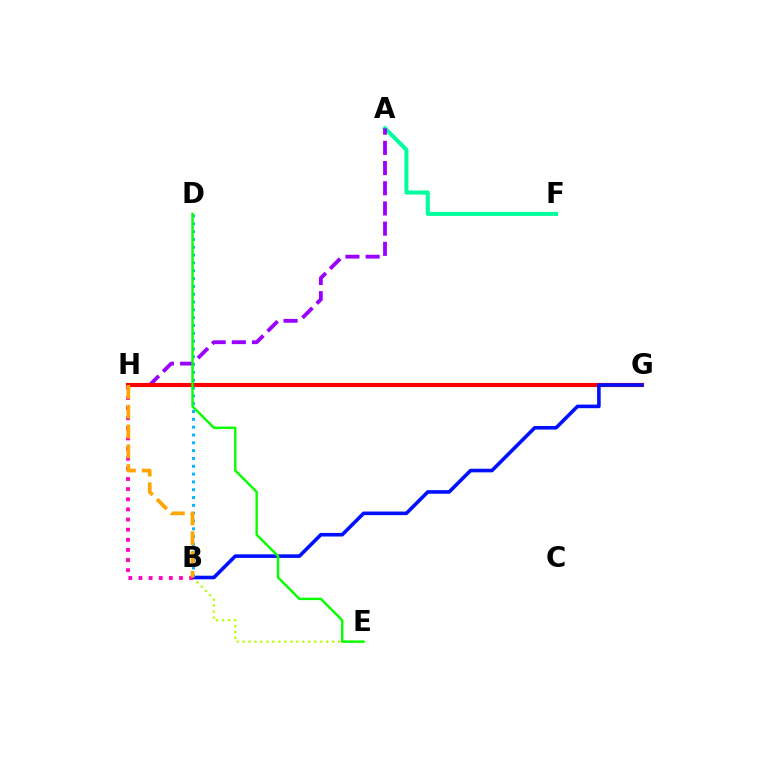{('B', 'E'): [{'color': '#b3ff00', 'line_style': 'dotted', 'thickness': 1.62}], ('A', 'F'): [{'color': '#00ff9d', 'line_style': 'solid', 'thickness': 2.91}], ('A', 'H'): [{'color': '#9b00ff', 'line_style': 'dashed', 'thickness': 2.74}], ('G', 'H'): [{'color': '#ff0000', 'line_style': 'solid', 'thickness': 2.96}], ('B', 'G'): [{'color': '#0010ff', 'line_style': 'solid', 'thickness': 2.59}], ('B', 'H'): [{'color': '#ff00bd', 'line_style': 'dotted', 'thickness': 2.75}, {'color': '#ffa500', 'line_style': 'dashed', 'thickness': 2.69}], ('B', 'D'): [{'color': '#00b5ff', 'line_style': 'dotted', 'thickness': 2.13}], ('D', 'E'): [{'color': '#08ff00', 'line_style': 'solid', 'thickness': 1.74}]}